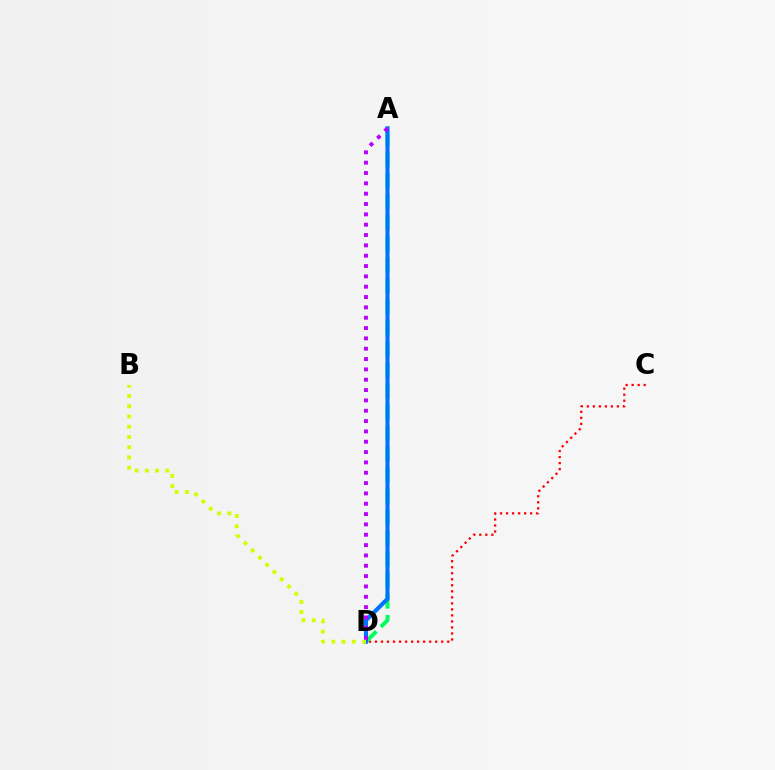{('C', 'D'): [{'color': '#ff0000', 'line_style': 'dotted', 'thickness': 1.64}], ('A', 'D'): [{'color': '#00ff5c', 'line_style': 'dashed', 'thickness': 2.86}, {'color': '#0074ff', 'line_style': 'solid', 'thickness': 2.95}, {'color': '#b900ff', 'line_style': 'dotted', 'thickness': 2.81}], ('B', 'D'): [{'color': '#d1ff00', 'line_style': 'dotted', 'thickness': 2.78}]}